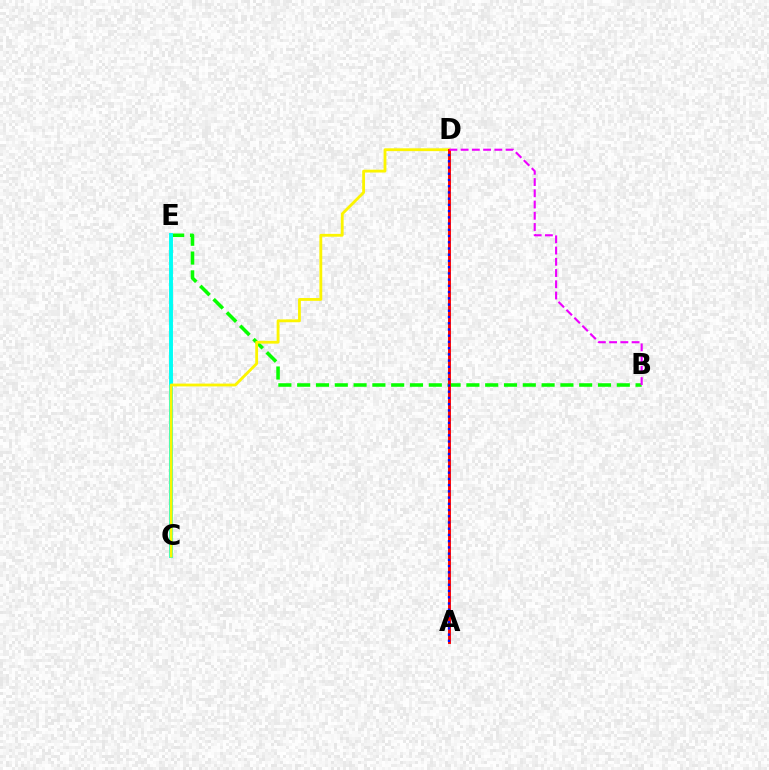{('B', 'E'): [{'color': '#08ff00', 'line_style': 'dashed', 'thickness': 2.55}], ('C', 'E'): [{'color': '#00fff6', 'line_style': 'solid', 'thickness': 2.82}], ('C', 'D'): [{'color': '#fcf500', 'line_style': 'solid', 'thickness': 2.03}], ('A', 'D'): [{'color': '#ff0000', 'line_style': 'solid', 'thickness': 2.09}, {'color': '#0010ff', 'line_style': 'dotted', 'thickness': 1.69}], ('B', 'D'): [{'color': '#ee00ff', 'line_style': 'dashed', 'thickness': 1.53}]}